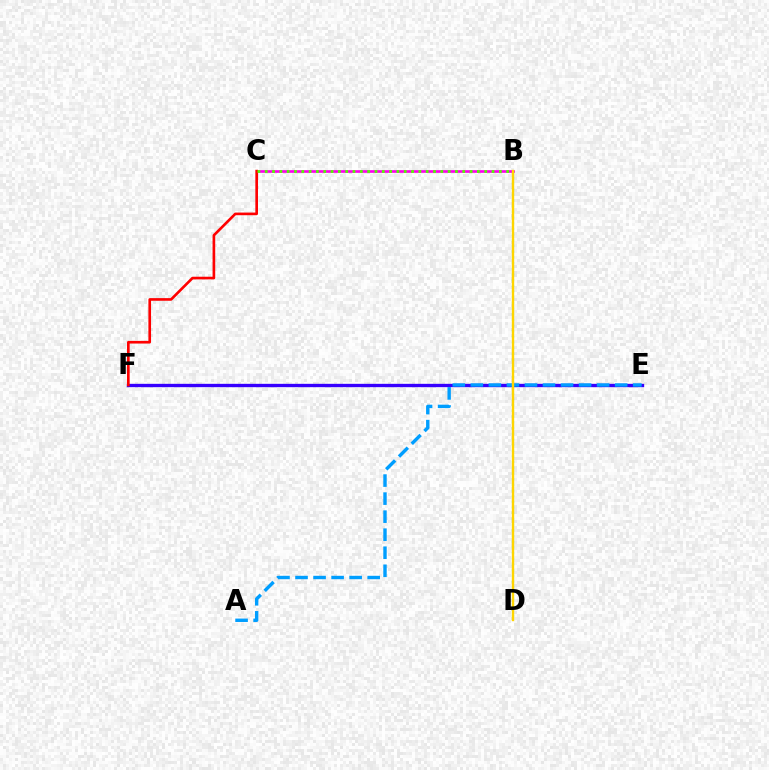{('B', 'C'): [{'color': '#ff00ed', 'line_style': 'solid', 'thickness': 1.92}, {'color': '#4fff00', 'line_style': 'dotted', 'thickness': 1.99}], ('E', 'F'): [{'color': '#3700ff', 'line_style': 'solid', 'thickness': 2.41}], ('A', 'E'): [{'color': '#009eff', 'line_style': 'dashed', 'thickness': 2.45}], ('B', 'D'): [{'color': '#00ff86', 'line_style': 'dotted', 'thickness': 1.55}, {'color': '#ffd500', 'line_style': 'solid', 'thickness': 1.7}], ('C', 'F'): [{'color': '#ff0000', 'line_style': 'solid', 'thickness': 1.91}]}